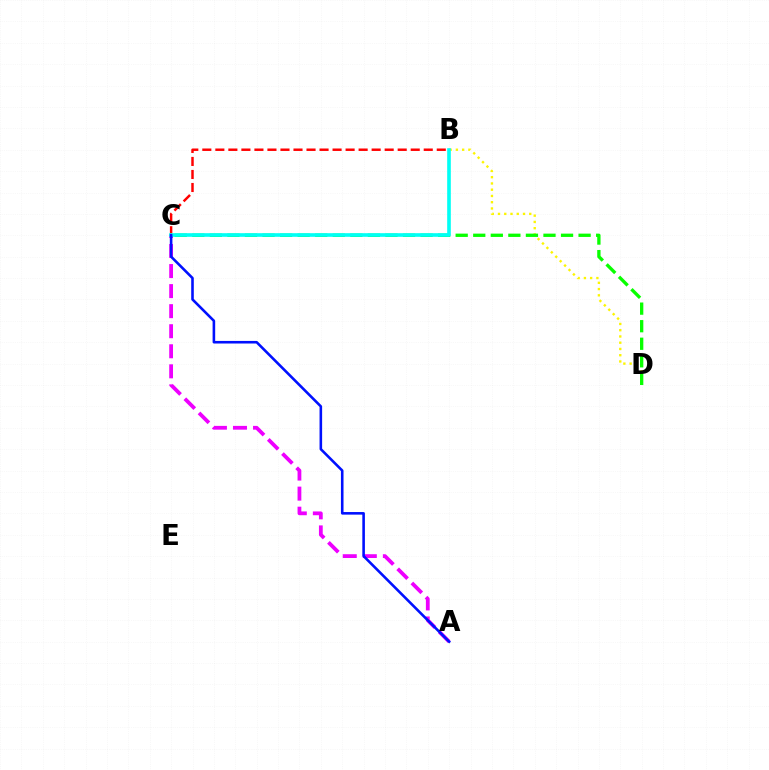{('B', 'D'): [{'color': '#fcf500', 'line_style': 'dotted', 'thickness': 1.7}], ('C', 'D'): [{'color': '#08ff00', 'line_style': 'dashed', 'thickness': 2.39}], ('B', 'C'): [{'color': '#ff0000', 'line_style': 'dashed', 'thickness': 1.77}, {'color': '#00fff6', 'line_style': 'solid', 'thickness': 2.62}], ('A', 'C'): [{'color': '#ee00ff', 'line_style': 'dashed', 'thickness': 2.72}, {'color': '#0010ff', 'line_style': 'solid', 'thickness': 1.86}]}